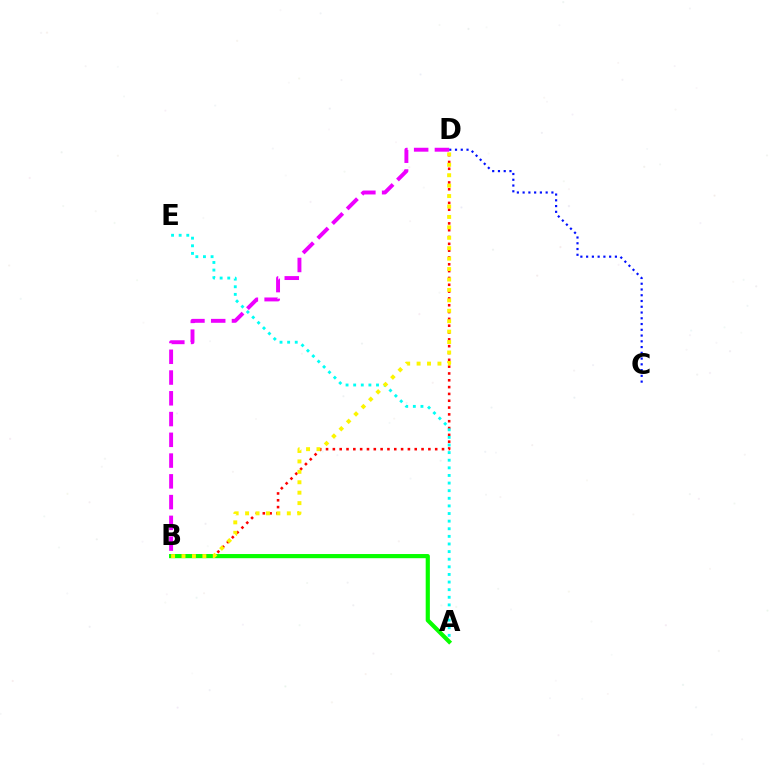{('B', 'D'): [{'color': '#ff0000', 'line_style': 'dotted', 'thickness': 1.85}, {'color': '#fcf500', 'line_style': 'dotted', 'thickness': 2.83}, {'color': '#ee00ff', 'line_style': 'dashed', 'thickness': 2.82}], ('A', 'E'): [{'color': '#00fff6', 'line_style': 'dotted', 'thickness': 2.07}], ('C', 'D'): [{'color': '#0010ff', 'line_style': 'dotted', 'thickness': 1.56}], ('A', 'B'): [{'color': '#08ff00', 'line_style': 'solid', 'thickness': 3.0}]}